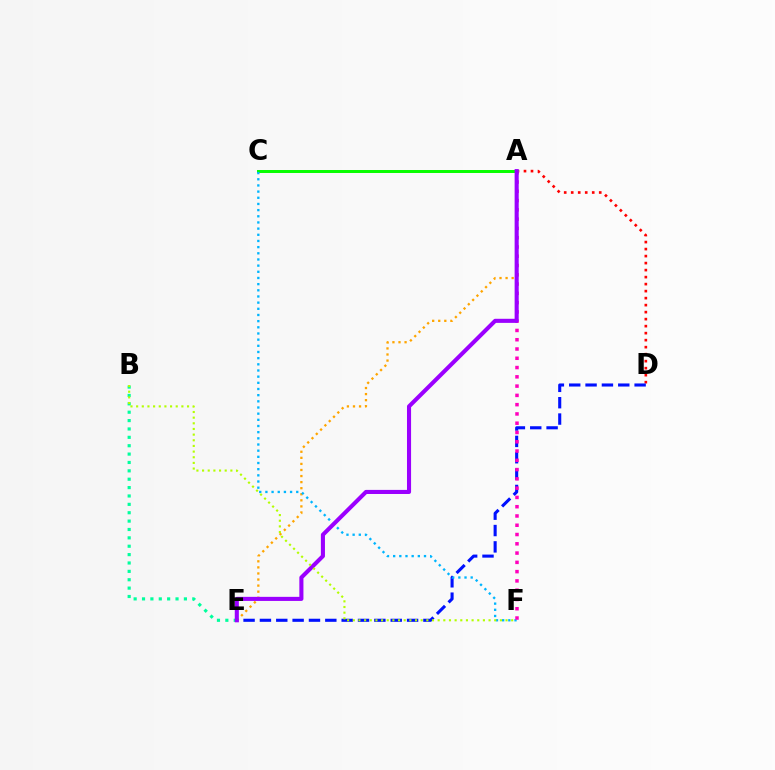{('A', 'D'): [{'color': '#ff0000', 'line_style': 'dotted', 'thickness': 1.9}], ('D', 'E'): [{'color': '#0010ff', 'line_style': 'dashed', 'thickness': 2.22}], ('A', 'C'): [{'color': '#08ff00', 'line_style': 'solid', 'thickness': 2.14}], ('B', 'E'): [{'color': '#00ff9d', 'line_style': 'dotted', 'thickness': 2.28}], ('A', 'E'): [{'color': '#ffa500', 'line_style': 'dotted', 'thickness': 1.65}, {'color': '#9b00ff', 'line_style': 'solid', 'thickness': 2.94}], ('C', 'F'): [{'color': '#00b5ff', 'line_style': 'dotted', 'thickness': 1.68}], ('A', 'F'): [{'color': '#ff00bd', 'line_style': 'dotted', 'thickness': 2.52}], ('B', 'F'): [{'color': '#b3ff00', 'line_style': 'dotted', 'thickness': 1.54}]}